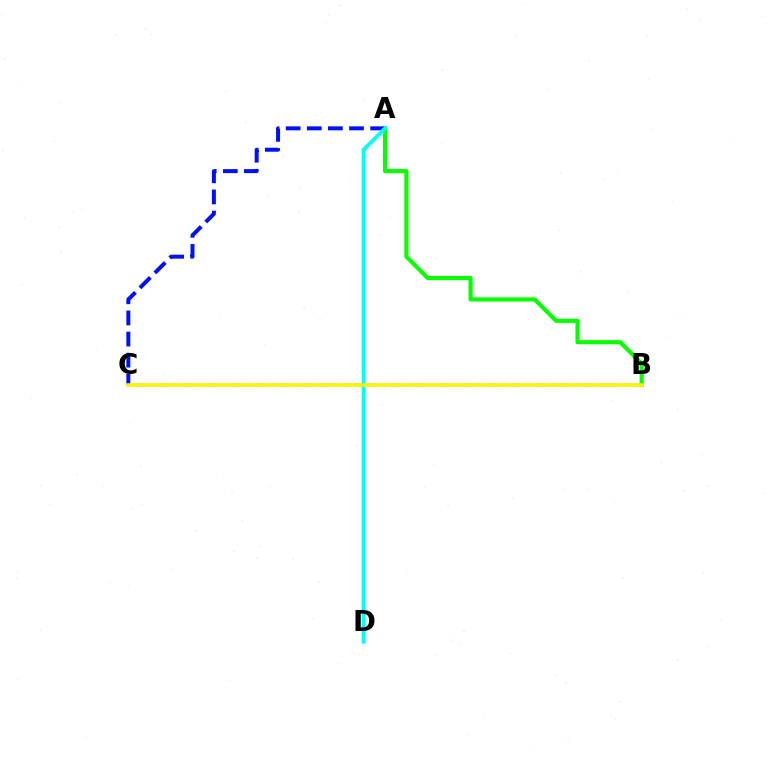{('B', 'C'): [{'color': '#ff0000', 'line_style': 'dashed', 'thickness': 1.65}, {'color': '#ee00ff', 'line_style': 'dotted', 'thickness': 1.58}, {'color': '#fcf500', 'line_style': 'solid', 'thickness': 2.53}], ('A', 'B'): [{'color': '#08ff00', 'line_style': 'solid', 'thickness': 2.98}], ('A', 'C'): [{'color': '#0010ff', 'line_style': 'dashed', 'thickness': 2.87}], ('A', 'D'): [{'color': '#00fff6', 'line_style': 'solid', 'thickness': 2.77}]}